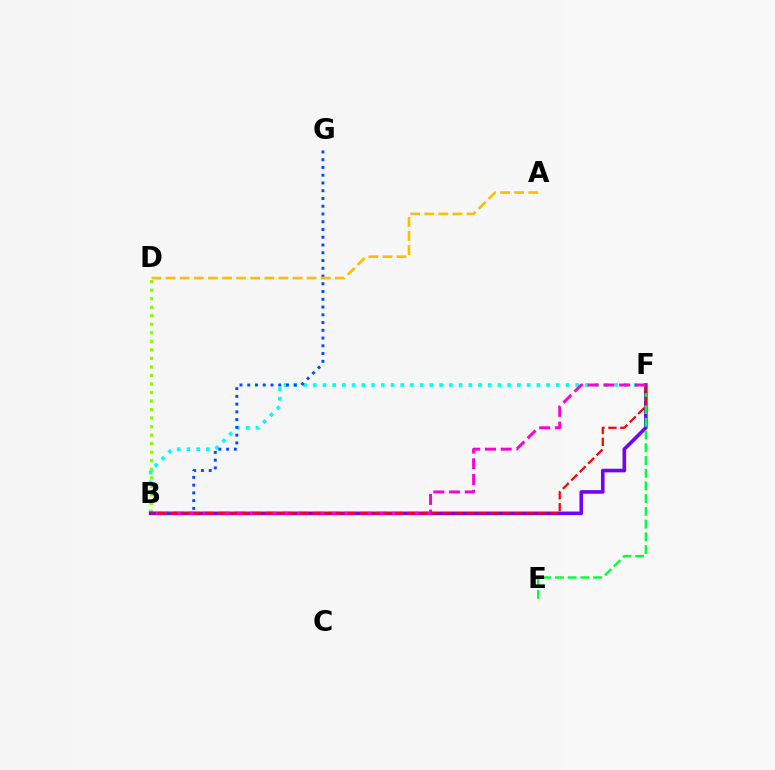{('B', 'F'): [{'color': '#00fff6', 'line_style': 'dotted', 'thickness': 2.64}, {'color': '#7200ff', 'line_style': 'solid', 'thickness': 2.59}, {'color': '#ff00cf', 'line_style': 'dashed', 'thickness': 2.14}, {'color': '#ff0000', 'line_style': 'dashed', 'thickness': 1.61}], ('B', 'D'): [{'color': '#84ff00', 'line_style': 'dotted', 'thickness': 2.32}], ('B', 'G'): [{'color': '#004bff', 'line_style': 'dotted', 'thickness': 2.11}], ('E', 'F'): [{'color': '#00ff39', 'line_style': 'dashed', 'thickness': 1.73}], ('A', 'D'): [{'color': '#ffbd00', 'line_style': 'dashed', 'thickness': 1.92}]}